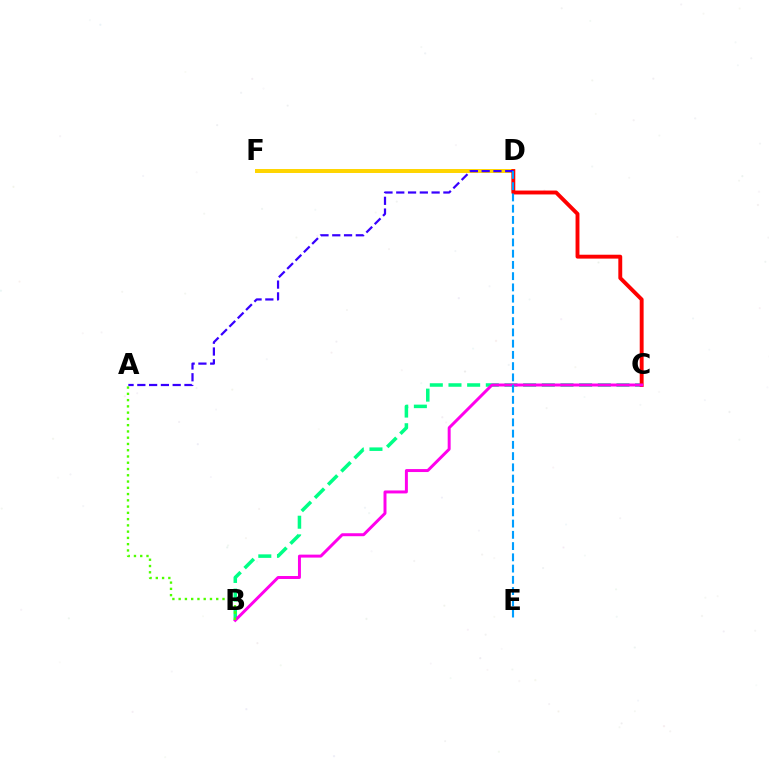{('D', 'F'): [{'color': '#ffd500', 'line_style': 'solid', 'thickness': 2.86}], ('B', 'C'): [{'color': '#00ff86', 'line_style': 'dashed', 'thickness': 2.54}, {'color': '#ff00ed', 'line_style': 'solid', 'thickness': 2.14}], ('C', 'D'): [{'color': '#ff0000', 'line_style': 'solid', 'thickness': 2.8}], ('A', 'D'): [{'color': '#3700ff', 'line_style': 'dashed', 'thickness': 1.6}], ('A', 'B'): [{'color': '#4fff00', 'line_style': 'dotted', 'thickness': 1.7}], ('D', 'E'): [{'color': '#009eff', 'line_style': 'dashed', 'thickness': 1.53}]}